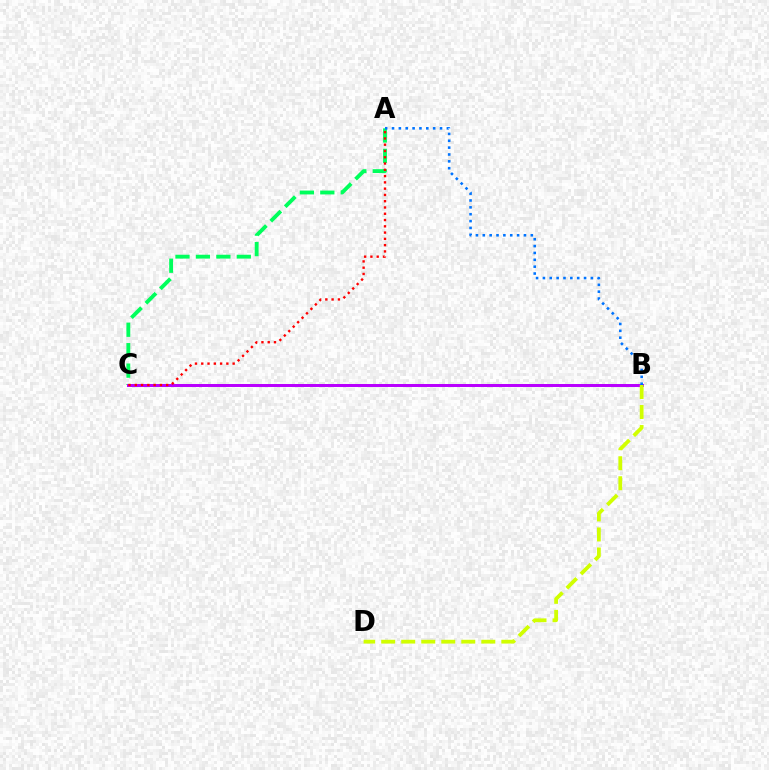{('A', 'C'): [{'color': '#00ff5c', 'line_style': 'dashed', 'thickness': 2.78}, {'color': '#ff0000', 'line_style': 'dotted', 'thickness': 1.71}], ('B', 'C'): [{'color': '#b900ff', 'line_style': 'solid', 'thickness': 2.15}], ('B', 'D'): [{'color': '#d1ff00', 'line_style': 'dashed', 'thickness': 2.72}], ('A', 'B'): [{'color': '#0074ff', 'line_style': 'dotted', 'thickness': 1.86}]}